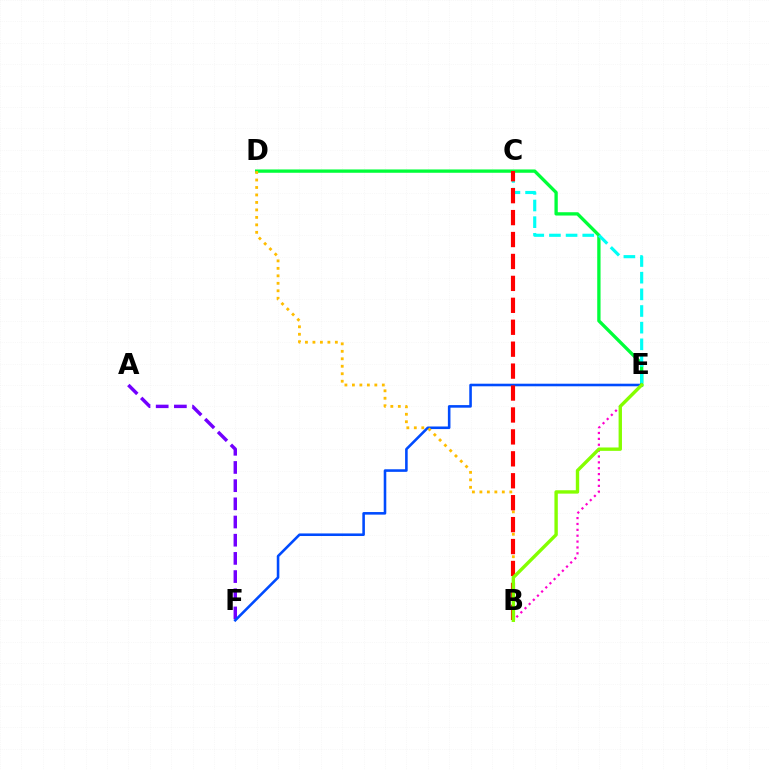{('B', 'E'): [{'color': '#ff00cf', 'line_style': 'dotted', 'thickness': 1.6}, {'color': '#84ff00', 'line_style': 'solid', 'thickness': 2.43}], ('A', 'F'): [{'color': '#7200ff', 'line_style': 'dashed', 'thickness': 2.47}], ('D', 'E'): [{'color': '#00ff39', 'line_style': 'solid', 'thickness': 2.39}], ('C', 'E'): [{'color': '#00fff6', 'line_style': 'dashed', 'thickness': 2.26}], ('E', 'F'): [{'color': '#004bff', 'line_style': 'solid', 'thickness': 1.86}], ('B', 'D'): [{'color': '#ffbd00', 'line_style': 'dotted', 'thickness': 2.03}], ('B', 'C'): [{'color': '#ff0000', 'line_style': 'dashed', 'thickness': 2.98}]}